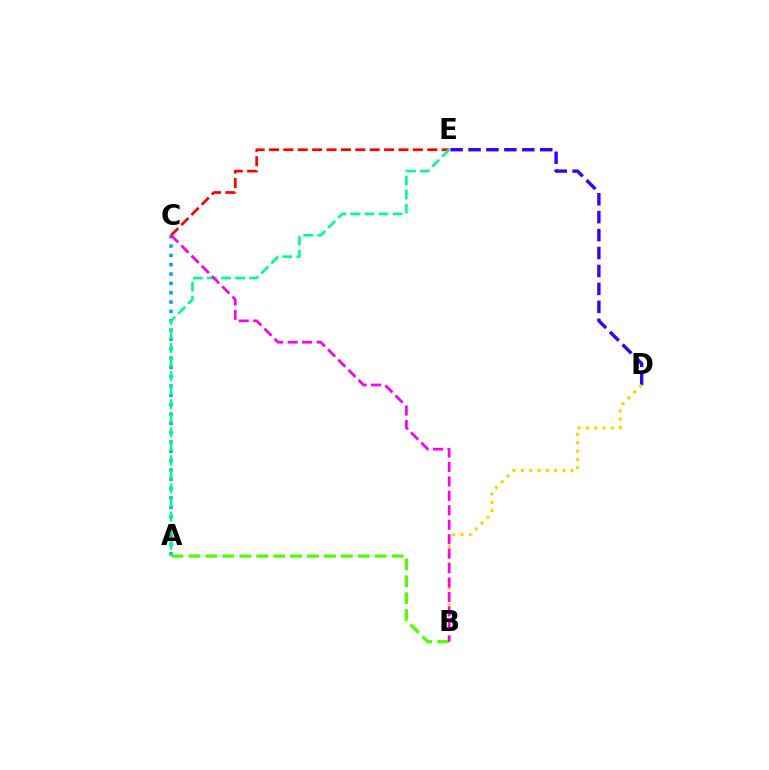{('A', 'C'): [{'color': '#009eff', 'line_style': 'dotted', 'thickness': 2.53}], ('C', 'E'): [{'color': '#ff0000', 'line_style': 'dashed', 'thickness': 1.96}], ('A', 'B'): [{'color': '#4fff00', 'line_style': 'dashed', 'thickness': 2.3}], ('D', 'E'): [{'color': '#3700ff', 'line_style': 'dashed', 'thickness': 2.44}], ('B', 'D'): [{'color': '#ffd500', 'line_style': 'dotted', 'thickness': 2.25}], ('A', 'E'): [{'color': '#00ff86', 'line_style': 'dashed', 'thickness': 1.91}], ('B', 'C'): [{'color': '#ff00ed', 'line_style': 'dashed', 'thickness': 1.96}]}